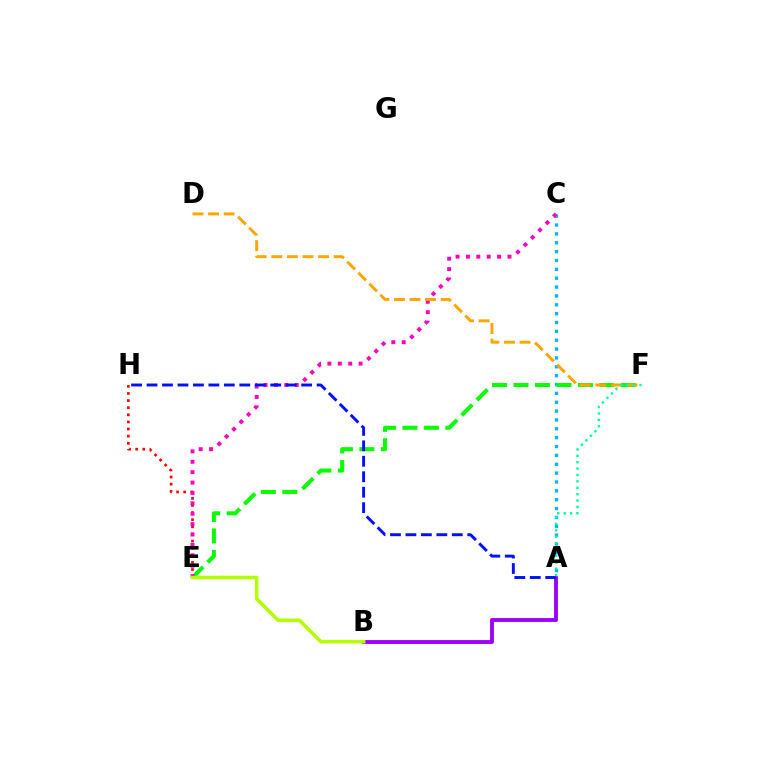{('E', 'H'): [{'color': '#ff0000', 'line_style': 'dotted', 'thickness': 1.93}], ('A', 'C'): [{'color': '#00b5ff', 'line_style': 'dotted', 'thickness': 2.41}], ('E', 'F'): [{'color': '#08ff00', 'line_style': 'dashed', 'thickness': 2.92}], ('A', 'B'): [{'color': '#9b00ff', 'line_style': 'solid', 'thickness': 2.77}], ('C', 'E'): [{'color': '#ff00bd', 'line_style': 'dotted', 'thickness': 2.82}], ('D', 'F'): [{'color': '#ffa500', 'line_style': 'dashed', 'thickness': 2.12}], ('A', 'H'): [{'color': '#0010ff', 'line_style': 'dashed', 'thickness': 2.1}], ('B', 'E'): [{'color': '#b3ff00', 'line_style': 'solid', 'thickness': 2.56}], ('A', 'F'): [{'color': '#00ff9d', 'line_style': 'dotted', 'thickness': 1.74}]}